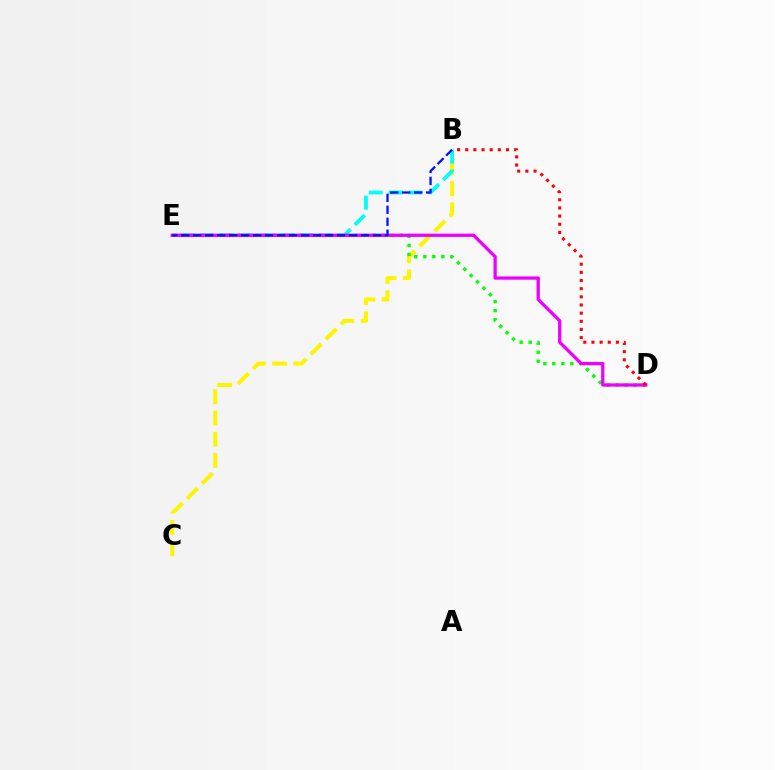{('B', 'C'): [{'color': '#fcf500', 'line_style': 'dashed', 'thickness': 2.88}], ('B', 'E'): [{'color': '#00fff6', 'line_style': 'dashed', 'thickness': 2.71}, {'color': '#0010ff', 'line_style': 'dashed', 'thickness': 1.63}], ('D', 'E'): [{'color': '#08ff00', 'line_style': 'dotted', 'thickness': 2.45}, {'color': '#ee00ff', 'line_style': 'solid', 'thickness': 2.36}], ('B', 'D'): [{'color': '#ff0000', 'line_style': 'dotted', 'thickness': 2.22}]}